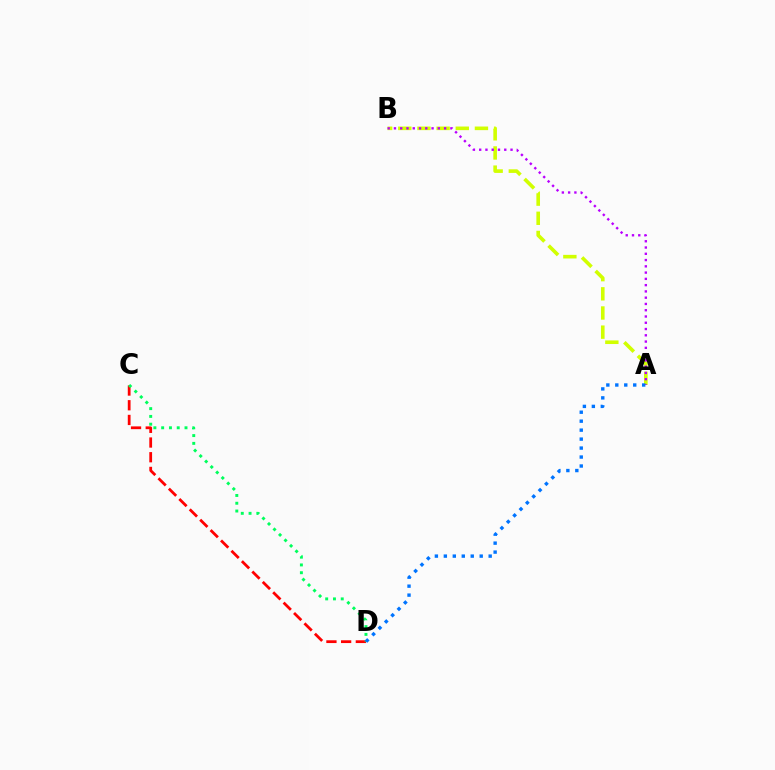{('A', 'B'): [{'color': '#d1ff00', 'line_style': 'dashed', 'thickness': 2.6}, {'color': '#b900ff', 'line_style': 'dotted', 'thickness': 1.7}], ('C', 'D'): [{'color': '#ff0000', 'line_style': 'dashed', 'thickness': 2.0}, {'color': '#00ff5c', 'line_style': 'dotted', 'thickness': 2.11}], ('A', 'D'): [{'color': '#0074ff', 'line_style': 'dotted', 'thickness': 2.44}]}